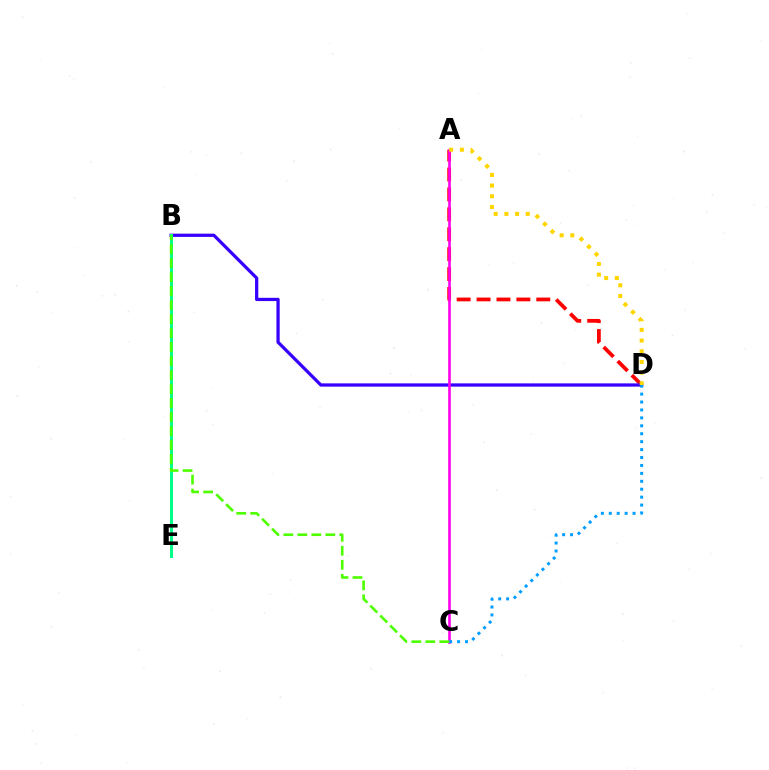{('A', 'D'): [{'color': '#ff0000', 'line_style': 'dashed', 'thickness': 2.71}, {'color': '#ffd500', 'line_style': 'dotted', 'thickness': 2.9}], ('B', 'D'): [{'color': '#3700ff', 'line_style': 'solid', 'thickness': 2.34}], ('A', 'C'): [{'color': '#ff00ed', 'line_style': 'solid', 'thickness': 1.89}], ('B', 'E'): [{'color': '#00ff86', 'line_style': 'solid', 'thickness': 2.16}], ('C', 'D'): [{'color': '#009eff', 'line_style': 'dotted', 'thickness': 2.15}], ('B', 'C'): [{'color': '#4fff00', 'line_style': 'dashed', 'thickness': 1.9}]}